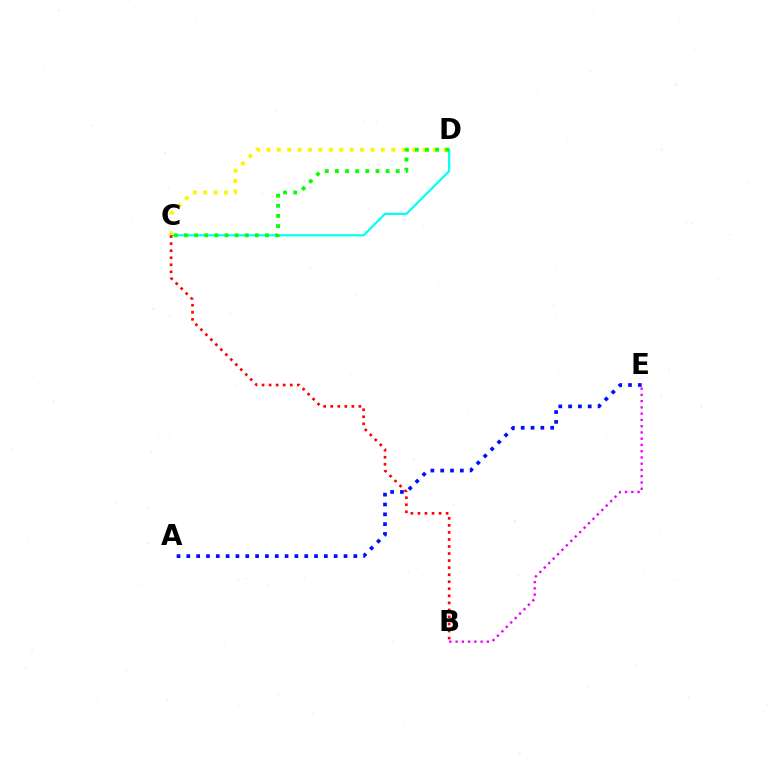{('C', 'D'): [{'color': '#00fff6', 'line_style': 'solid', 'thickness': 1.56}, {'color': '#fcf500', 'line_style': 'dotted', 'thickness': 2.82}, {'color': '#08ff00', 'line_style': 'dotted', 'thickness': 2.75}], ('A', 'E'): [{'color': '#0010ff', 'line_style': 'dotted', 'thickness': 2.67}], ('B', 'C'): [{'color': '#ff0000', 'line_style': 'dotted', 'thickness': 1.91}], ('B', 'E'): [{'color': '#ee00ff', 'line_style': 'dotted', 'thickness': 1.7}]}